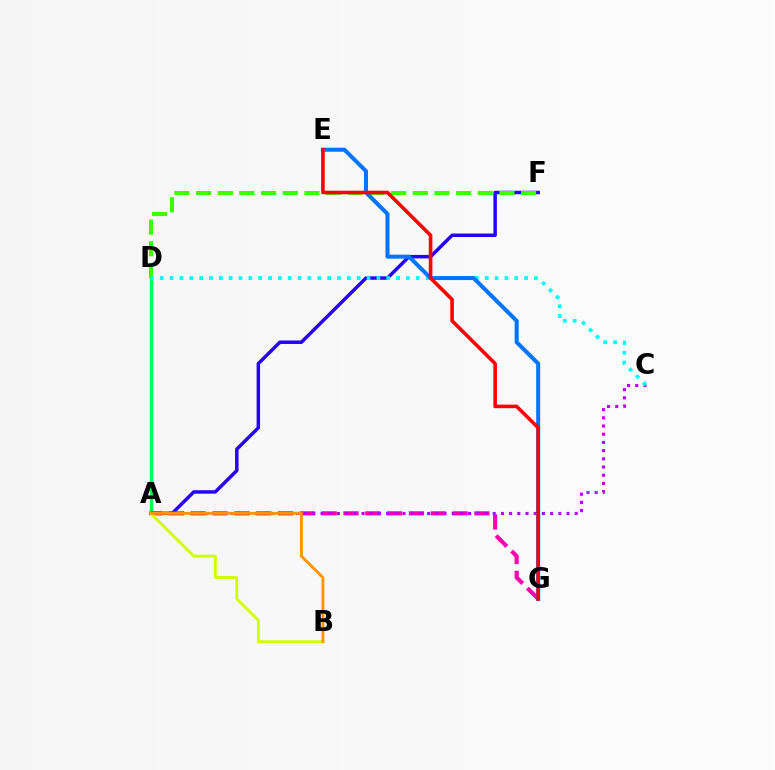{('A', 'F'): [{'color': '#2500ff', 'line_style': 'solid', 'thickness': 2.5}], ('D', 'F'): [{'color': '#3dff00', 'line_style': 'dashed', 'thickness': 2.94}], ('A', 'D'): [{'color': '#00ff5c', 'line_style': 'solid', 'thickness': 2.42}], ('A', 'G'): [{'color': '#ff00ac', 'line_style': 'dashed', 'thickness': 2.96}], ('A', 'C'): [{'color': '#b900ff', 'line_style': 'dotted', 'thickness': 2.23}], ('A', 'B'): [{'color': '#d1ff00', 'line_style': 'solid', 'thickness': 2.09}, {'color': '#ff9400', 'line_style': 'solid', 'thickness': 2.05}], ('C', 'D'): [{'color': '#00fff6', 'line_style': 'dotted', 'thickness': 2.68}], ('E', 'G'): [{'color': '#0074ff', 'line_style': 'solid', 'thickness': 2.89}, {'color': '#ff0000', 'line_style': 'solid', 'thickness': 2.58}]}